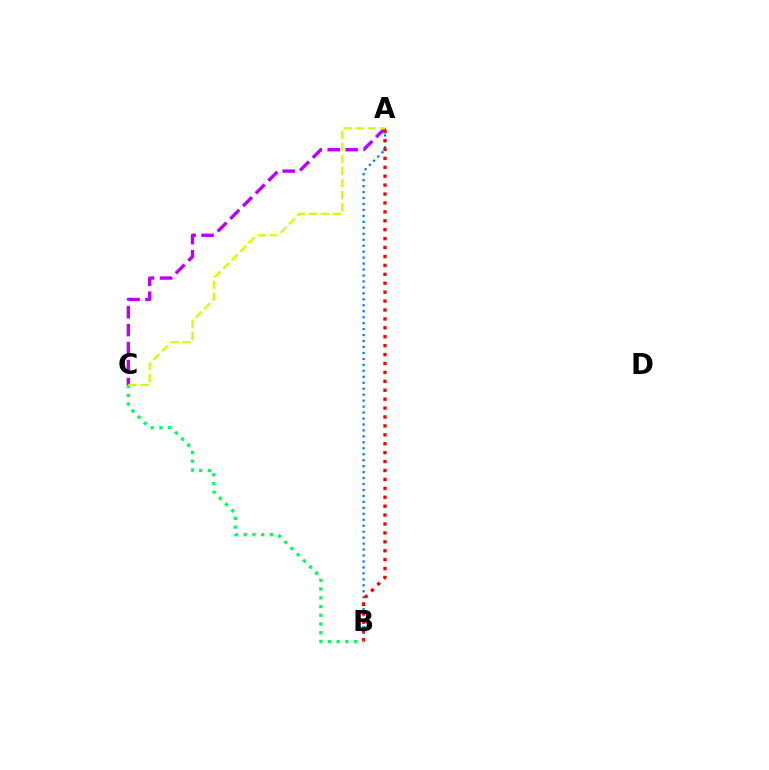{('A', 'C'): [{'color': '#b900ff', 'line_style': 'dashed', 'thickness': 2.44}, {'color': '#d1ff00', 'line_style': 'dashed', 'thickness': 1.63}], ('A', 'B'): [{'color': '#0074ff', 'line_style': 'dotted', 'thickness': 1.62}, {'color': '#ff0000', 'line_style': 'dotted', 'thickness': 2.42}], ('B', 'C'): [{'color': '#00ff5c', 'line_style': 'dotted', 'thickness': 2.38}]}